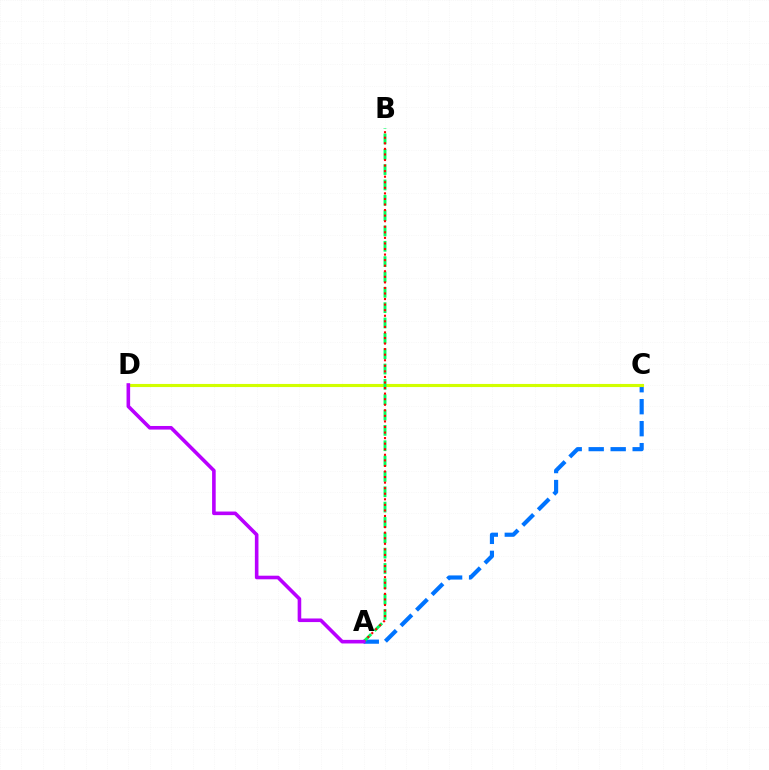{('A', 'C'): [{'color': '#0074ff', 'line_style': 'dashed', 'thickness': 2.99}], ('C', 'D'): [{'color': '#d1ff00', 'line_style': 'solid', 'thickness': 2.24}], ('A', 'B'): [{'color': '#00ff5c', 'line_style': 'dashed', 'thickness': 2.08}, {'color': '#ff0000', 'line_style': 'dotted', 'thickness': 1.51}], ('A', 'D'): [{'color': '#b900ff', 'line_style': 'solid', 'thickness': 2.59}]}